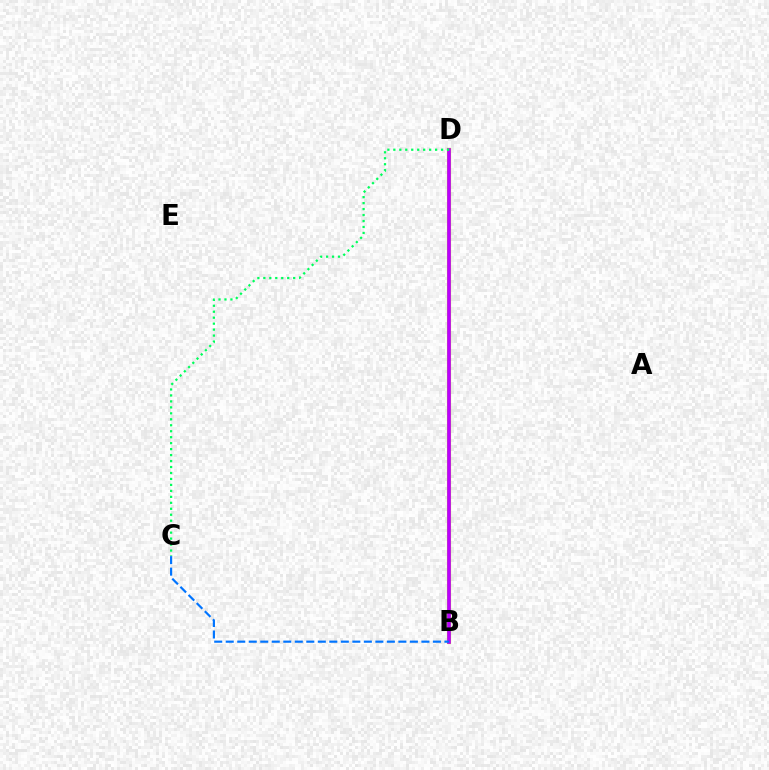{('B', 'D'): [{'color': '#ff0000', 'line_style': 'dashed', 'thickness': 1.87}, {'color': '#d1ff00', 'line_style': 'solid', 'thickness': 2.99}, {'color': '#b900ff', 'line_style': 'solid', 'thickness': 2.67}], ('C', 'D'): [{'color': '#00ff5c', 'line_style': 'dotted', 'thickness': 1.62}], ('B', 'C'): [{'color': '#0074ff', 'line_style': 'dashed', 'thickness': 1.56}]}